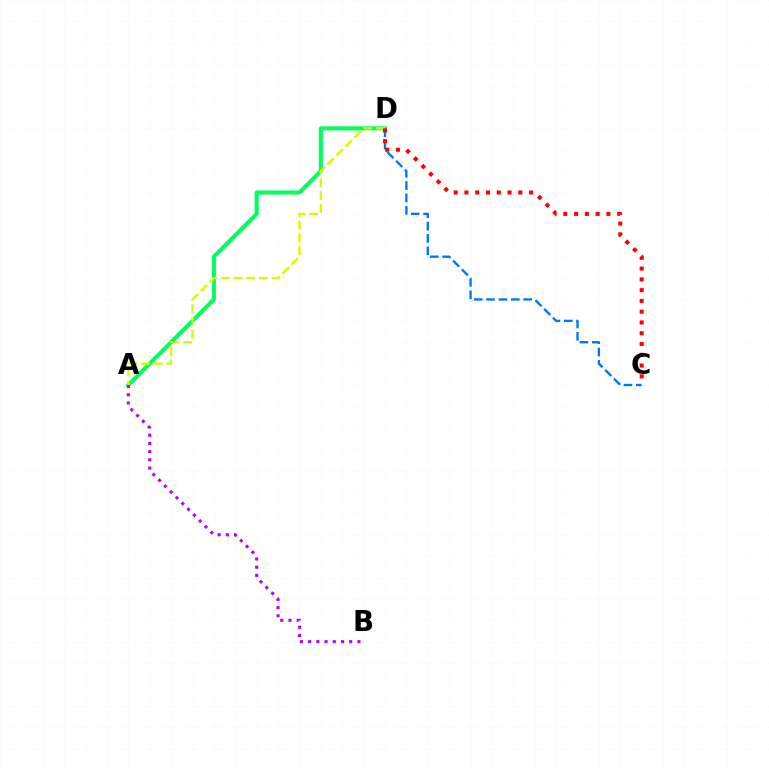{('C', 'D'): [{'color': '#0074ff', 'line_style': 'dashed', 'thickness': 1.68}, {'color': '#ff0000', 'line_style': 'dotted', 'thickness': 2.93}], ('A', 'D'): [{'color': '#00ff5c', 'line_style': 'solid', 'thickness': 2.92}, {'color': '#d1ff00', 'line_style': 'dashed', 'thickness': 1.73}], ('A', 'B'): [{'color': '#b900ff', 'line_style': 'dotted', 'thickness': 2.23}]}